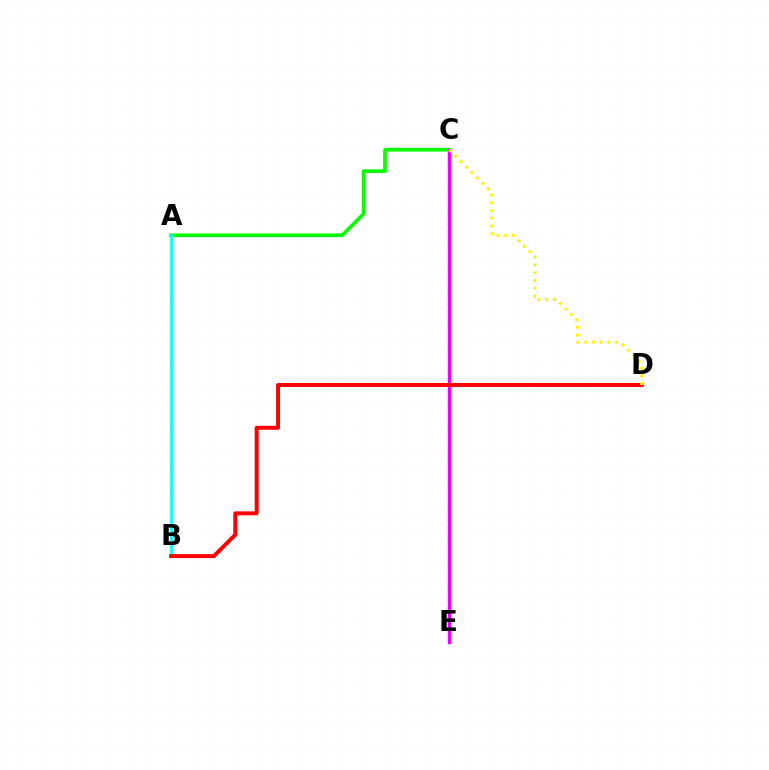{('C', 'E'): [{'color': '#0010ff', 'line_style': 'dashed', 'thickness': 1.55}, {'color': '#ee00ff', 'line_style': 'solid', 'thickness': 2.4}], ('A', 'C'): [{'color': '#08ff00', 'line_style': 'solid', 'thickness': 2.65}], ('A', 'B'): [{'color': '#00fff6', 'line_style': 'solid', 'thickness': 1.97}], ('B', 'D'): [{'color': '#ff0000', 'line_style': 'solid', 'thickness': 2.85}], ('C', 'D'): [{'color': '#fcf500', 'line_style': 'dotted', 'thickness': 2.09}]}